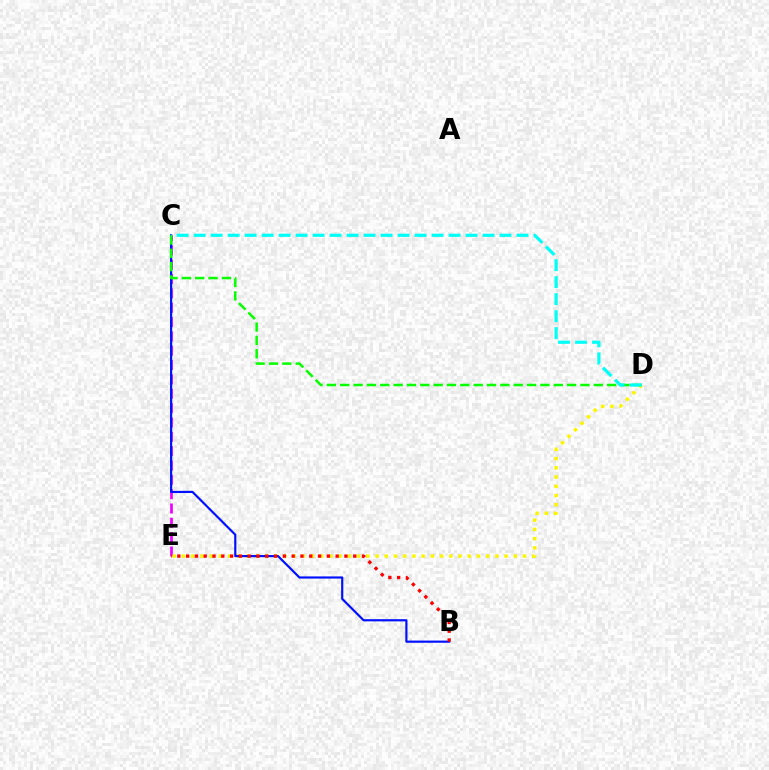{('C', 'E'): [{'color': '#ee00ff', 'line_style': 'dashed', 'thickness': 1.95}], ('D', 'E'): [{'color': '#fcf500', 'line_style': 'dotted', 'thickness': 2.5}], ('B', 'C'): [{'color': '#0010ff', 'line_style': 'solid', 'thickness': 1.57}], ('C', 'D'): [{'color': '#08ff00', 'line_style': 'dashed', 'thickness': 1.81}, {'color': '#00fff6', 'line_style': 'dashed', 'thickness': 2.31}], ('B', 'E'): [{'color': '#ff0000', 'line_style': 'dotted', 'thickness': 2.39}]}